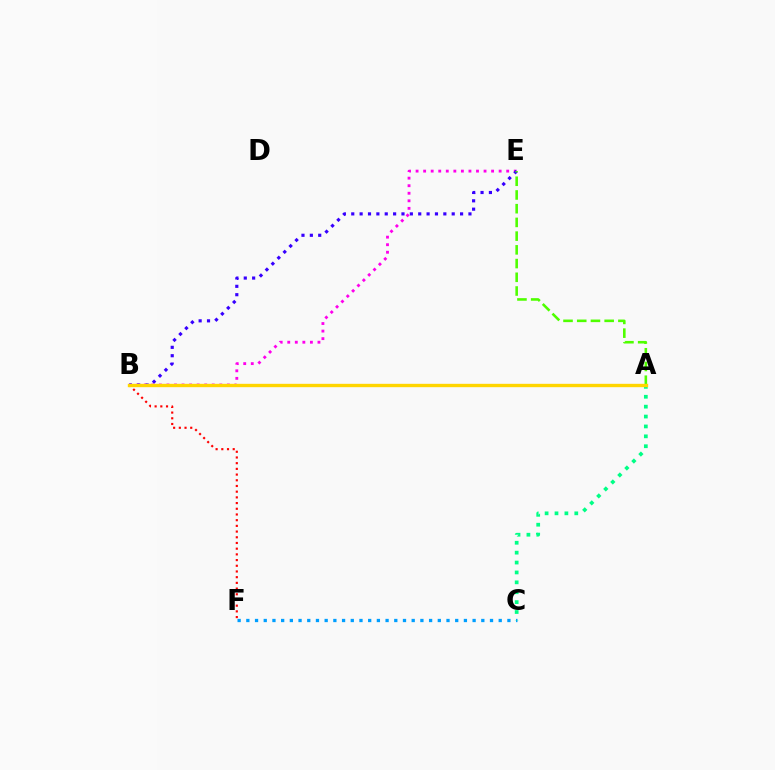{('B', 'E'): [{'color': '#ff00ed', 'line_style': 'dotted', 'thickness': 2.05}, {'color': '#3700ff', 'line_style': 'dotted', 'thickness': 2.27}], ('B', 'F'): [{'color': '#ff0000', 'line_style': 'dotted', 'thickness': 1.55}], ('C', 'F'): [{'color': '#009eff', 'line_style': 'dotted', 'thickness': 2.36}], ('A', 'E'): [{'color': '#4fff00', 'line_style': 'dashed', 'thickness': 1.86}], ('A', 'C'): [{'color': '#00ff86', 'line_style': 'dotted', 'thickness': 2.69}], ('A', 'B'): [{'color': '#ffd500', 'line_style': 'solid', 'thickness': 2.42}]}